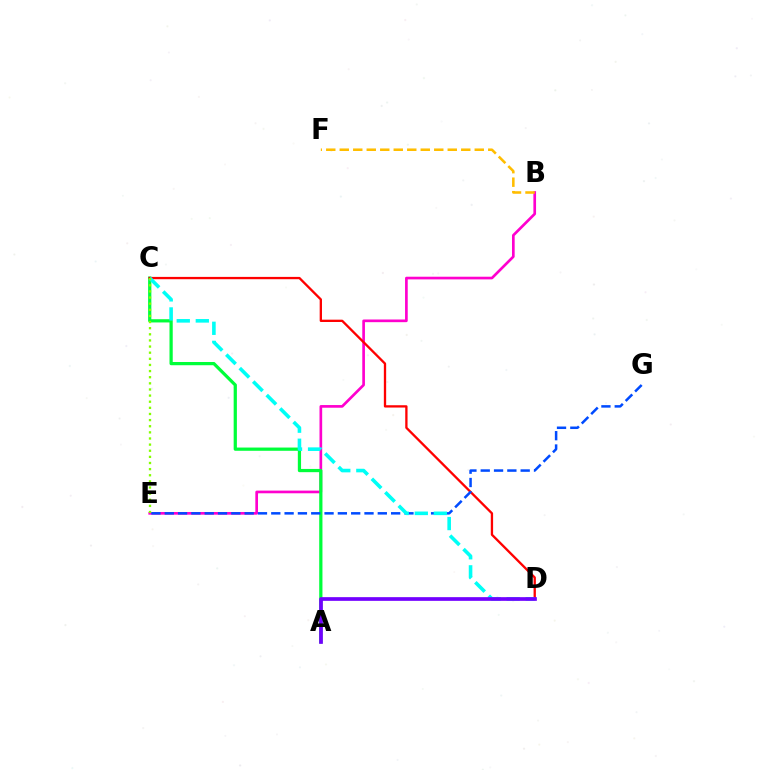{('B', 'E'): [{'color': '#ff00cf', 'line_style': 'solid', 'thickness': 1.92}], ('A', 'C'): [{'color': '#00ff39', 'line_style': 'solid', 'thickness': 2.33}], ('C', 'D'): [{'color': '#ff0000', 'line_style': 'solid', 'thickness': 1.67}, {'color': '#00fff6', 'line_style': 'dashed', 'thickness': 2.59}], ('E', 'G'): [{'color': '#004bff', 'line_style': 'dashed', 'thickness': 1.81}], ('B', 'F'): [{'color': '#ffbd00', 'line_style': 'dashed', 'thickness': 1.83}], ('C', 'E'): [{'color': '#84ff00', 'line_style': 'dotted', 'thickness': 1.66}], ('A', 'D'): [{'color': '#7200ff', 'line_style': 'solid', 'thickness': 2.66}]}